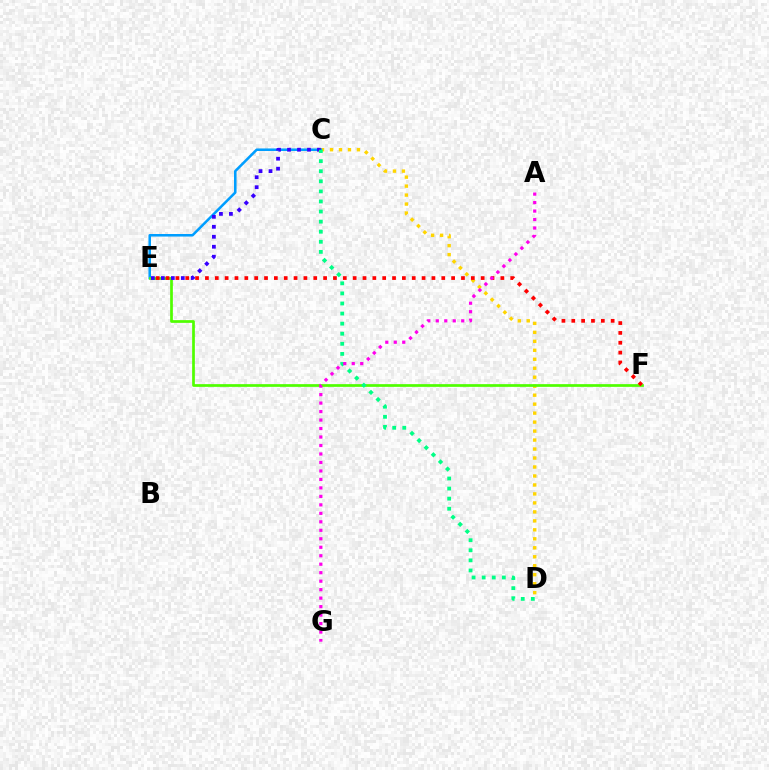{('C', 'D'): [{'color': '#ffd500', 'line_style': 'dotted', 'thickness': 2.44}, {'color': '#00ff86', 'line_style': 'dotted', 'thickness': 2.74}], ('C', 'E'): [{'color': '#009eff', 'line_style': 'solid', 'thickness': 1.83}, {'color': '#3700ff', 'line_style': 'dotted', 'thickness': 2.71}], ('E', 'F'): [{'color': '#4fff00', 'line_style': 'solid', 'thickness': 1.95}, {'color': '#ff0000', 'line_style': 'dotted', 'thickness': 2.68}], ('A', 'G'): [{'color': '#ff00ed', 'line_style': 'dotted', 'thickness': 2.3}]}